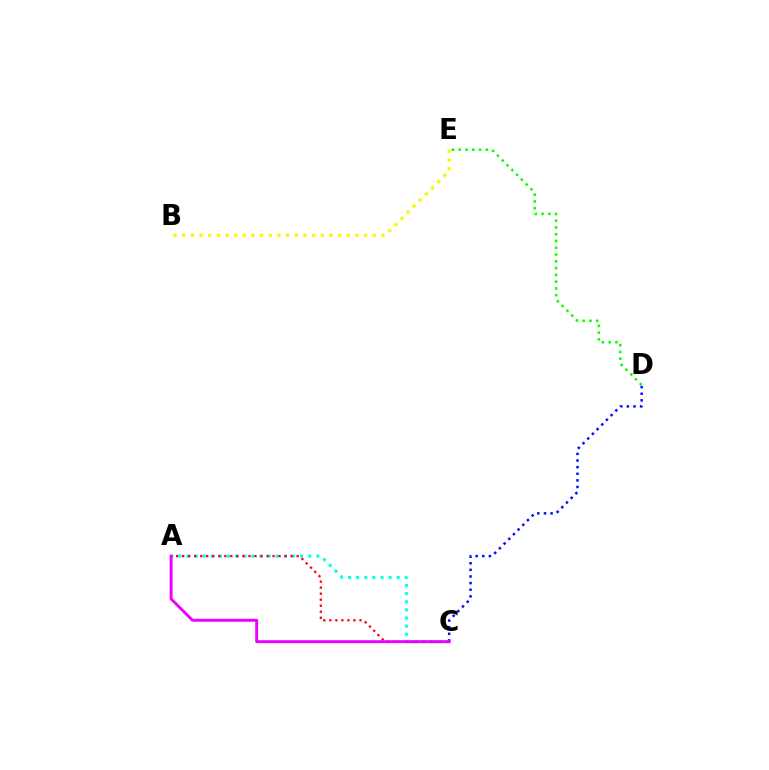{('A', 'C'): [{'color': '#00fff6', 'line_style': 'dotted', 'thickness': 2.2}, {'color': '#ff0000', 'line_style': 'dotted', 'thickness': 1.64}, {'color': '#ee00ff', 'line_style': 'solid', 'thickness': 2.1}], ('D', 'E'): [{'color': '#08ff00', 'line_style': 'dotted', 'thickness': 1.84}], ('C', 'D'): [{'color': '#0010ff', 'line_style': 'dotted', 'thickness': 1.8}], ('B', 'E'): [{'color': '#fcf500', 'line_style': 'dotted', 'thickness': 2.35}]}